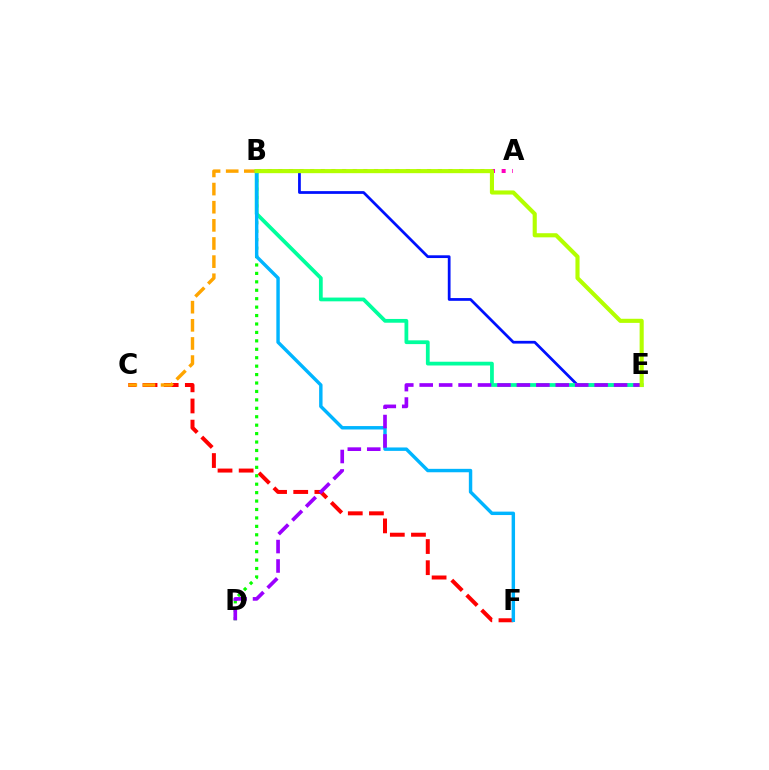{('C', 'F'): [{'color': '#ff0000', 'line_style': 'dashed', 'thickness': 2.87}], ('B', 'D'): [{'color': '#08ff00', 'line_style': 'dotted', 'thickness': 2.29}], ('B', 'C'): [{'color': '#ffa500', 'line_style': 'dashed', 'thickness': 2.46}], ('B', 'E'): [{'color': '#0010ff', 'line_style': 'solid', 'thickness': 1.98}, {'color': '#00ff9d', 'line_style': 'solid', 'thickness': 2.71}, {'color': '#b3ff00', 'line_style': 'solid', 'thickness': 2.96}], ('B', 'F'): [{'color': '#00b5ff', 'line_style': 'solid', 'thickness': 2.46}], ('A', 'B'): [{'color': '#ff00bd', 'line_style': 'dotted', 'thickness': 2.89}], ('D', 'E'): [{'color': '#9b00ff', 'line_style': 'dashed', 'thickness': 2.64}]}